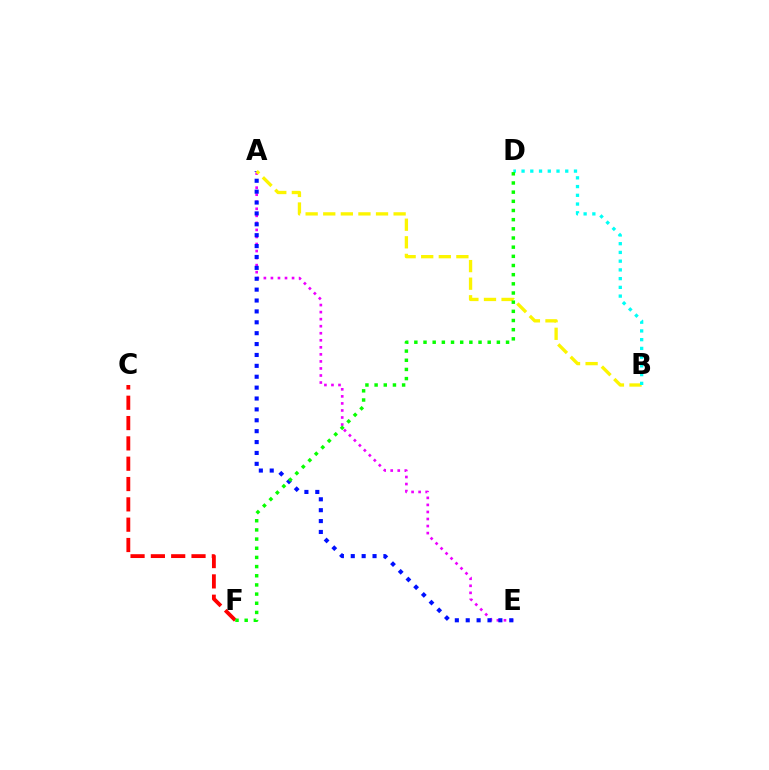{('A', 'E'): [{'color': '#ee00ff', 'line_style': 'dotted', 'thickness': 1.91}, {'color': '#0010ff', 'line_style': 'dotted', 'thickness': 2.96}], ('A', 'B'): [{'color': '#fcf500', 'line_style': 'dashed', 'thickness': 2.39}], ('B', 'D'): [{'color': '#00fff6', 'line_style': 'dotted', 'thickness': 2.37}], ('C', 'F'): [{'color': '#ff0000', 'line_style': 'dashed', 'thickness': 2.76}], ('D', 'F'): [{'color': '#08ff00', 'line_style': 'dotted', 'thickness': 2.49}]}